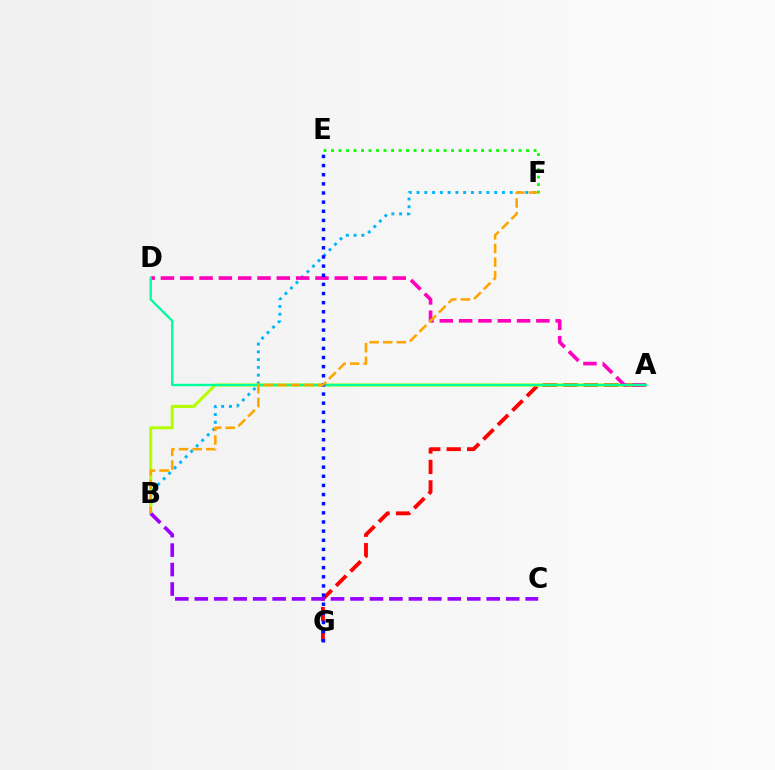{('A', 'G'): [{'color': '#ff0000', 'line_style': 'dashed', 'thickness': 2.78}], ('B', 'F'): [{'color': '#00b5ff', 'line_style': 'dotted', 'thickness': 2.11}, {'color': '#ffa500', 'line_style': 'dashed', 'thickness': 1.85}], ('A', 'B'): [{'color': '#b3ff00', 'line_style': 'solid', 'thickness': 2.21}], ('B', 'C'): [{'color': '#9b00ff', 'line_style': 'dashed', 'thickness': 2.64}], ('A', 'D'): [{'color': '#ff00bd', 'line_style': 'dashed', 'thickness': 2.62}, {'color': '#00ff9d', 'line_style': 'solid', 'thickness': 1.7}], ('E', 'F'): [{'color': '#08ff00', 'line_style': 'dotted', 'thickness': 2.04}], ('E', 'G'): [{'color': '#0010ff', 'line_style': 'dotted', 'thickness': 2.48}]}